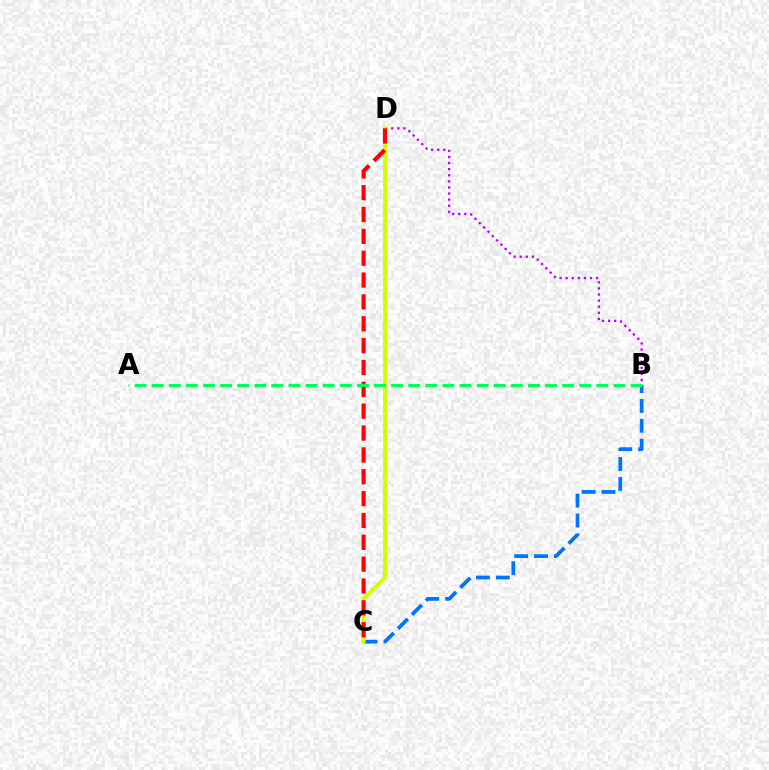{('B', 'D'): [{'color': '#b900ff', 'line_style': 'dotted', 'thickness': 1.65}], ('B', 'C'): [{'color': '#0074ff', 'line_style': 'dashed', 'thickness': 2.7}], ('C', 'D'): [{'color': '#d1ff00', 'line_style': 'solid', 'thickness': 2.79}, {'color': '#ff0000', 'line_style': 'dashed', 'thickness': 2.97}], ('A', 'B'): [{'color': '#00ff5c', 'line_style': 'dashed', 'thickness': 2.32}]}